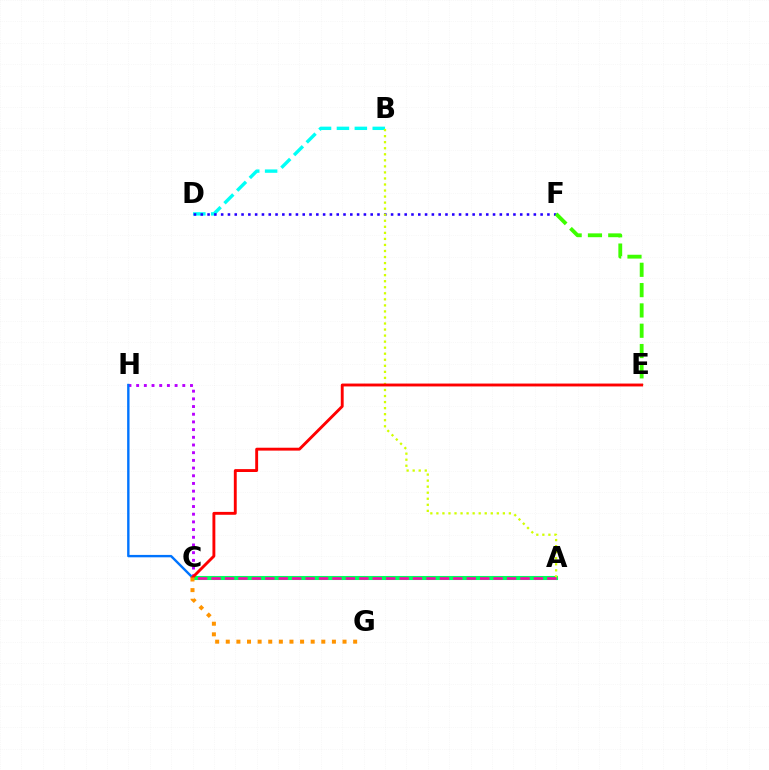{('B', 'D'): [{'color': '#00fff6', 'line_style': 'dashed', 'thickness': 2.43}], ('C', 'H'): [{'color': '#b900ff', 'line_style': 'dotted', 'thickness': 2.09}, {'color': '#0074ff', 'line_style': 'solid', 'thickness': 1.72}], ('D', 'F'): [{'color': '#2500ff', 'line_style': 'dotted', 'thickness': 1.85}], ('E', 'F'): [{'color': '#3dff00', 'line_style': 'dashed', 'thickness': 2.76}], ('A', 'C'): [{'color': '#00ff5c', 'line_style': 'solid', 'thickness': 2.93}, {'color': '#ff00ac', 'line_style': 'dashed', 'thickness': 1.82}], ('A', 'B'): [{'color': '#d1ff00', 'line_style': 'dotted', 'thickness': 1.64}], ('C', 'E'): [{'color': '#ff0000', 'line_style': 'solid', 'thickness': 2.08}], ('C', 'G'): [{'color': '#ff9400', 'line_style': 'dotted', 'thickness': 2.88}]}